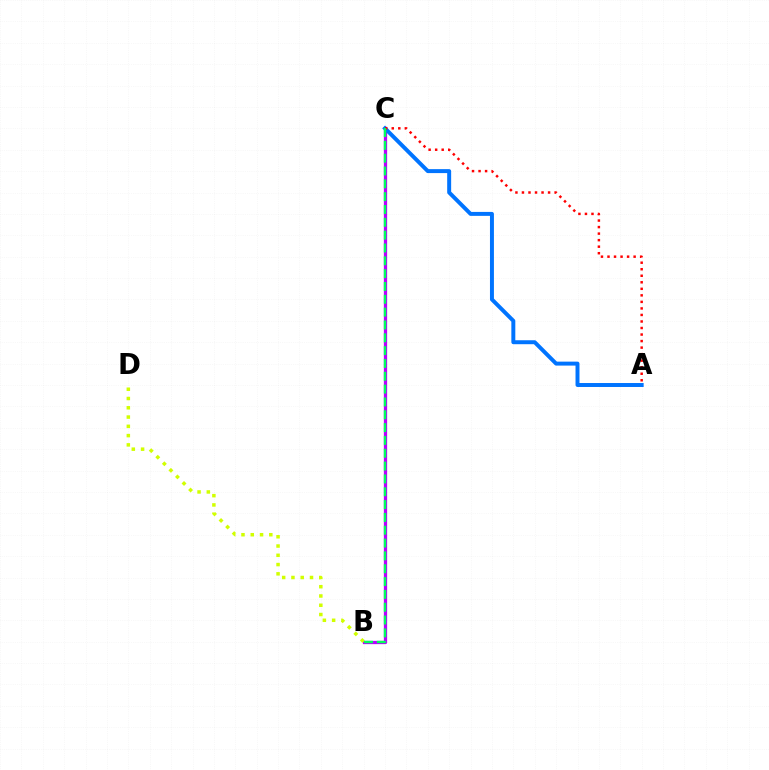{('B', 'C'): [{'color': '#b900ff', 'line_style': 'solid', 'thickness': 2.36}, {'color': '#00ff5c', 'line_style': 'dashed', 'thickness': 1.74}], ('A', 'C'): [{'color': '#0074ff', 'line_style': 'solid', 'thickness': 2.85}, {'color': '#ff0000', 'line_style': 'dotted', 'thickness': 1.77}], ('B', 'D'): [{'color': '#d1ff00', 'line_style': 'dotted', 'thickness': 2.52}]}